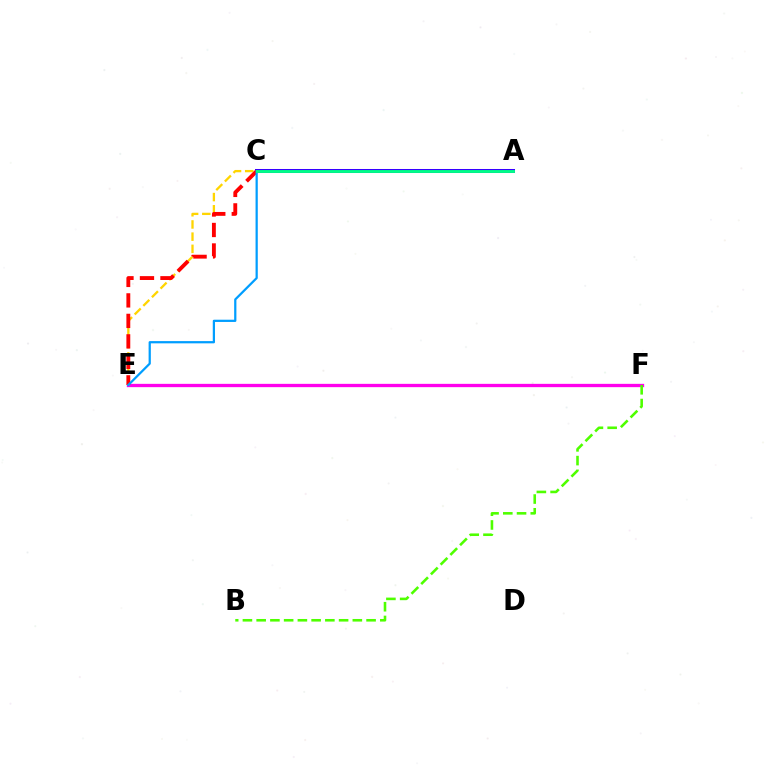{('E', 'F'): [{'color': '#ff00ed', 'line_style': 'solid', 'thickness': 2.39}], ('B', 'F'): [{'color': '#4fff00', 'line_style': 'dashed', 'thickness': 1.87}], ('C', 'E'): [{'color': '#ffd500', 'line_style': 'dashed', 'thickness': 1.66}, {'color': '#ff0000', 'line_style': 'dashed', 'thickness': 2.78}, {'color': '#009eff', 'line_style': 'solid', 'thickness': 1.61}], ('A', 'C'): [{'color': '#3700ff', 'line_style': 'solid', 'thickness': 2.89}, {'color': '#00ff86', 'line_style': 'solid', 'thickness': 2.07}]}